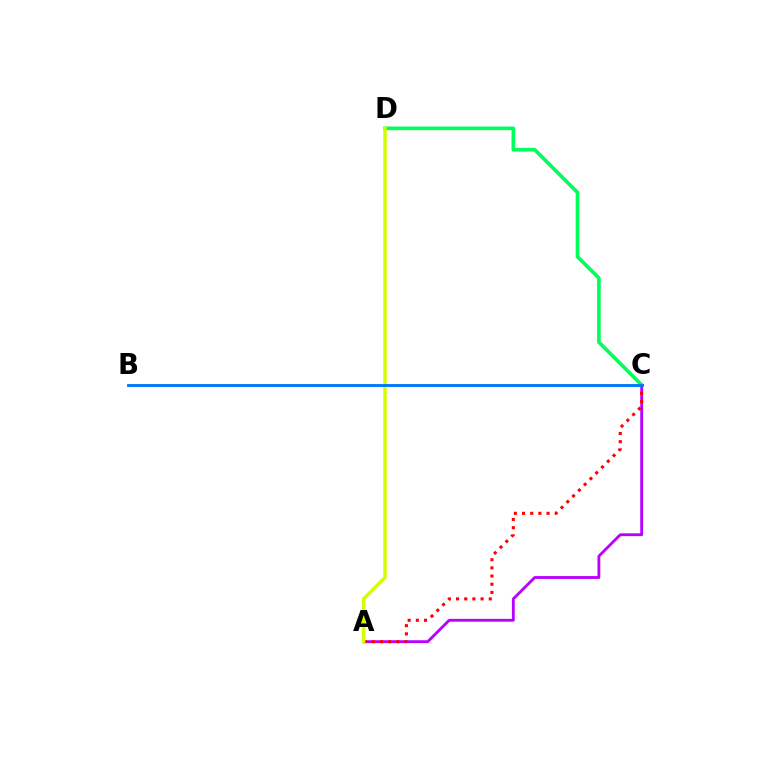{('A', 'C'): [{'color': '#b900ff', 'line_style': 'solid', 'thickness': 2.03}, {'color': '#ff0000', 'line_style': 'dotted', 'thickness': 2.22}], ('C', 'D'): [{'color': '#00ff5c', 'line_style': 'solid', 'thickness': 2.62}], ('A', 'D'): [{'color': '#d1ff00', 'line_style': 'solid', 'thickness': 2.48}], ('B', 'C'): [{'color': '#0074ff', 'line_style': 'solid', 'thickness': 2.04}]}